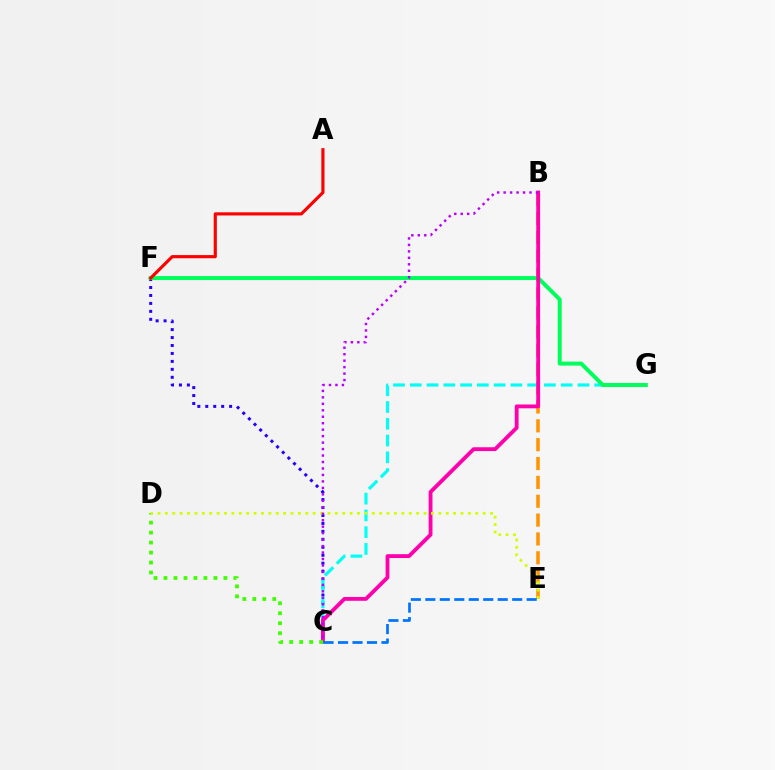{('C', 'F'): [{'color': '#2500ff', 'line_style': 'dotted', 'thickness': 2.16}], ('C', 'G'): [{'color': '#00fff6', 'line_style': 'dashed', 'thickness': 2.28}], ('B', 'E'): [{'color': '#ff9400', 'line_style': 'dashed', 'thickness': 2.56}], ('F', 'G'): [{'color': '#00ff5c', 'line_style': 'solid', 'thickness': 2.87}], ('B', 'C'): [{'color': '#ff00ac', 'line_style': 'solid', 'thickness': 2.76}, {'color': '#b900ff', 'line_style': 'dotted', 'thickness': 1.76}], ('C', 'D'): [{'color': '#3dff00', 'line_style': 'dotted', 'thickness': 2.71}], ('D', 'E'): [{'color': '#d1ff00', 'line_style': 'dotted', 'thickness': 2.01}], ('C', 'E'): [{'color': '#0074ff', 'line_style': 'dashed', 'thickness': 1.97}], ('A', 'F'): [{'color': '#ff0000', 'line_style': 'solid', 'thickness': 2.27}]}